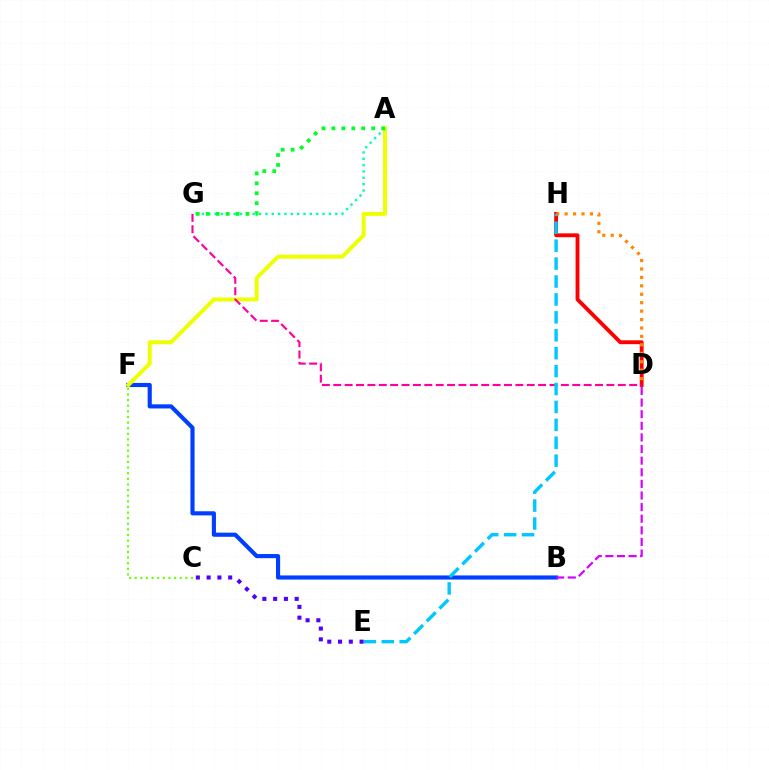{('C', 'F'): [{'color': '#66ff00', 'line_style': 'dotted', 'thickness': 1.53}], ('B', 'F'): [{'color': '#003fff', 'line_style': 'solid', 'thickness': 2.97}], ('D', 'H'): [{'color': '#ff0000', 'line_style': 'solid', 'thickness': 2.77}, {'color': '#ff8800', 'line_style': 'dotted', 'thickness': 2.29}], ('A', 'F'): [{'color': '#eeff00', 'line_style': 'solid', 'thickness': 2.86}], ('D', 'G'): [{'color': '#ff00a0', 'line_style': 'dashed', 'thickness': 1.55}], ('B', 'D'): [{'color': '#d600ff', 'line_style': 'dashed', 'thickness': 1.58}], ('E', 'H'): [{'color': '#00c7ff', 'line_style': 'dashed', 'thickness': 2.43}], ('C', 'E'): [{'color': '#4f00ff', 'line_style': 'dotted', 'thickness': 2.93}], ('A', 'G'): [{'color': '#00ffaf', 'line_style': 'dotted', 'thickness': 1.73}, {'color': '#00ff27', 'line_style': 'dotted', 'thickness': 2.7}]}